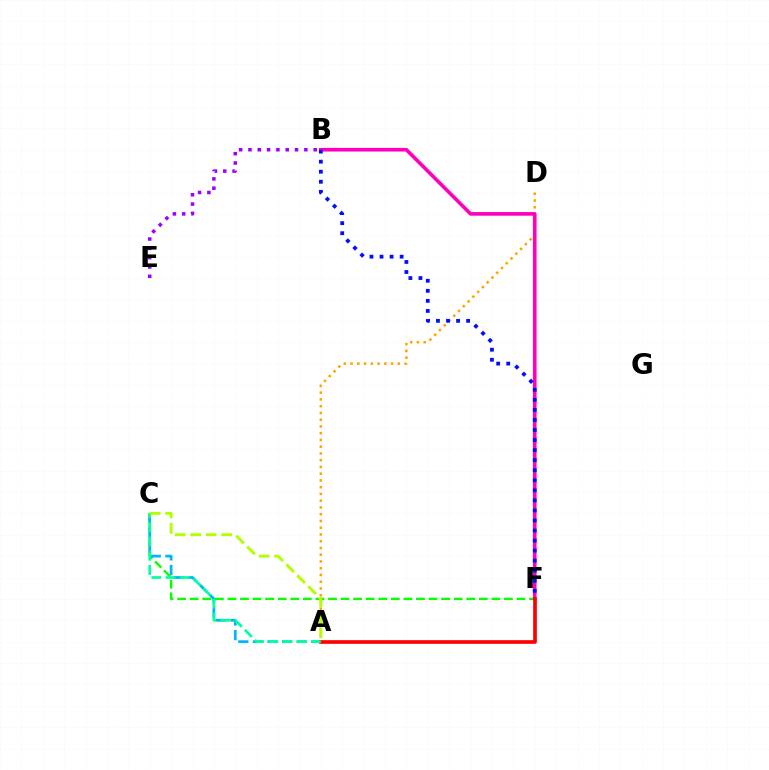{('C', 'F'): [{'color': '#08ff00', 'line_style': 'dashed', 'thickness': 1.71}], ('B', 'E'): [{'color': '#9b00ff', 'line_style': 'dotted', 'thickness': 2.53}], ('A', 'C'): [{'color': '#00b5ff', 'line_style': 'dashed', 'thickness': 1.98}, {'color': '#00ff9d', 'line_style': 'dashed', 'thickness': 1.93}, {'color': '#b3ff00', 'line_style': 'dashed', 'thickness': 2.1}], ('A', 'D'): [{'color': '#ffa500', 'line_style': 'dotted', 'thickness': 1.83}], ('B', 'F'): [{'color': '#ff00bd', 'line_style': 'solid', 'thickness': 2.62}, {'color': '#0010ff', 'line_style': 'dotted', 'thickness': 2.73}], ('A', 'F'): [{'color': '#ff0000', 'line_style': 'solid', 'thickness': 2.64}]}